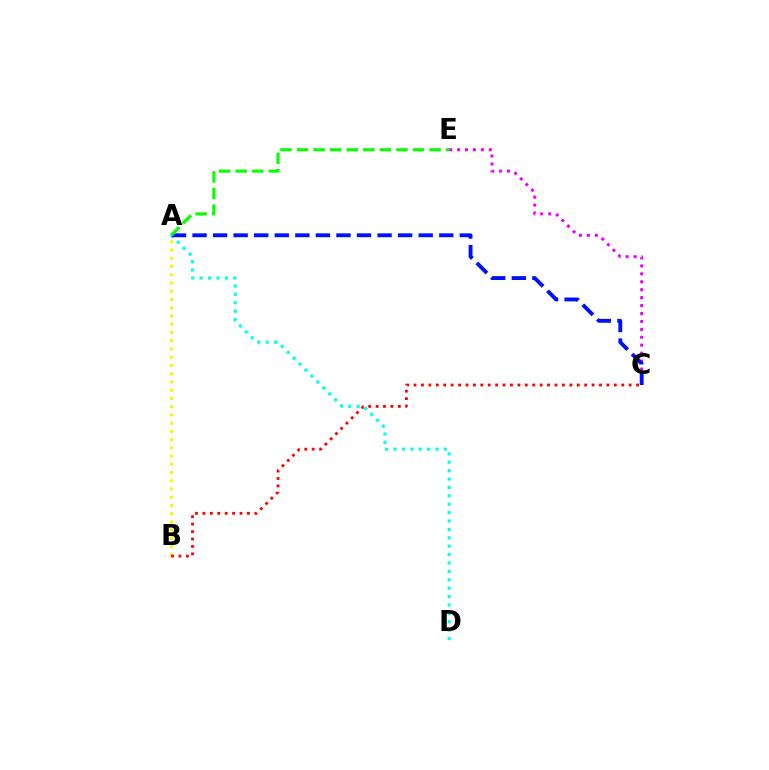{('A', 'B'): [{'color': '#fcf500', 'line_style': 'dotted', 'thickness': 2.24}], ('A', 'D'): [{'color': '#00fff6', 'line_style': 'dotted', 'thickness': 2.28}], ('C', 'E'): [{'color': '#ee00ff', 'line_style': 'dotted', 'thickness': 2.15}], ('B', 'C'): [{'color': '#ff0000', 'line_style': 'dotted', 'thickness': 2.02}], ('A', 'C'): [{'color': '#0010ff', 'line_style': 'dashed', 'thickness': 2.79}], ('A', 'E'): [{'color': '#08ff00', 'line_style': 'dashed', 'thickness': 2.25}]}